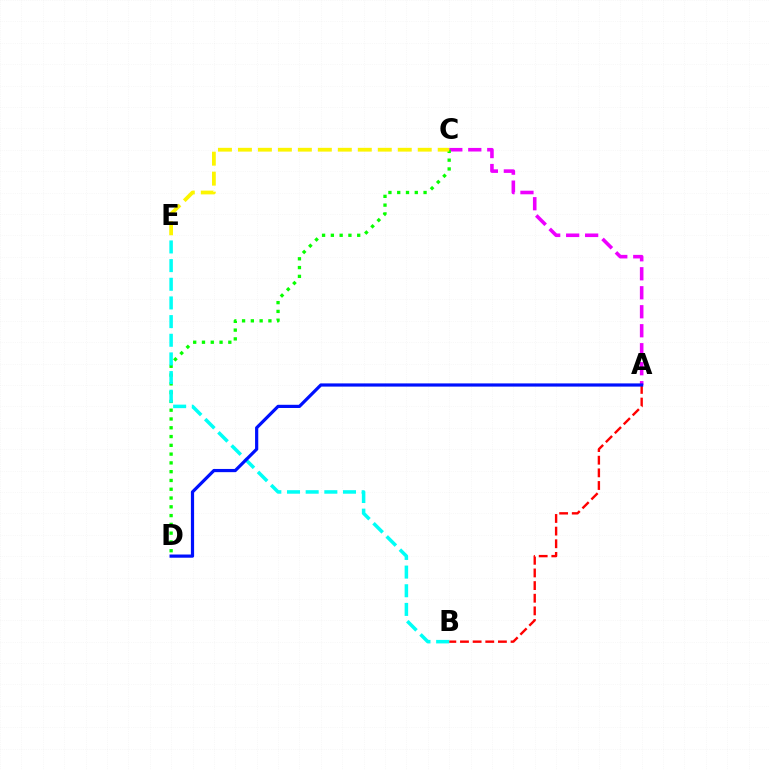{('A', 'C'): [{'color': '#ee00ff', 'line_style': 'dashed', 'thickness': 2.58}], ('A', 'B'): [{'color': '#ff0000', 'line_style': 'dashed', 'thickness': 1.72}], ('C', 'D'): [{'color': '#08ff00', 'line_style': 'dotted', 'thickness': 2.39}], ('B', 'E'): [{'color': '#00fff6', 'line_style': 'dashed', 'thickness': 2.54}], ('A', 'D'): [{'color': '#0010ff', 'line_style': 'solid', 'thickness': 2.3}], ('C', 'E'): [{'color': '#fcf500', 'line_style': 'dashed', 'thickness': 2.71}]}